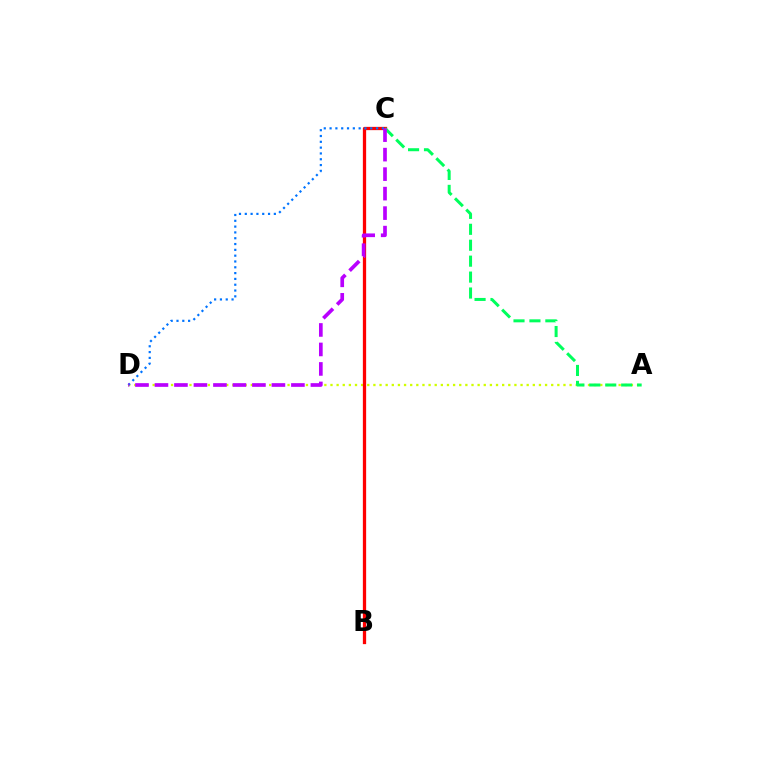{('A', 'D'): [{'color': '#d1ff00', 'line_style': 'dotted', 'thickness': 1.67}], ('B', 'C'): [{'color': '#ff0000', 'line_style': 'solid', 'thickness': 2.36}], ('A', 'C'): [{'color': '#00ff5c', 'line_style': 'dashed', 'thickness': 2.16}], ('C', 'D'): [{'color': '#0074ff', 'line_style': 'dotted', 'thickness': 1.58}, {'color': '#b900ff', 'line_style': 'dashed', 'thickness': 2.65}]}